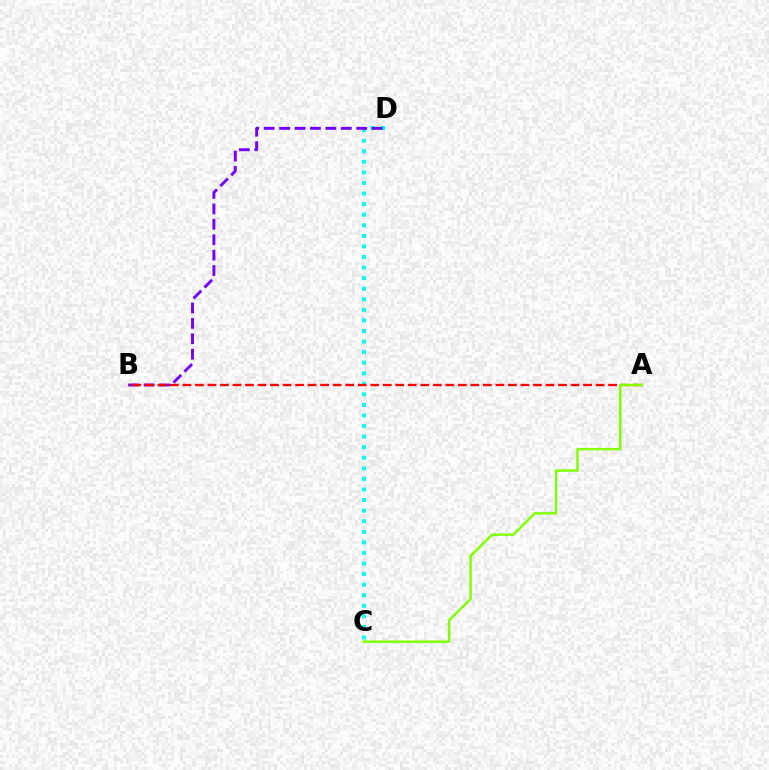{('C', 'D'): [{'color': '#00fff6', 'line_style': 'dotted', 'thickness': 2.87}], ('B', 'D'): [{'color': '#7200ff', 'line_style': 'dashed', 'thickness': 2.09}], ('A', 'B'): [{'color': '#ff0000', 'line_style': 'dashed', 'thickness': 1.7}], ('A', 'C'): [{'color': '#84ff00', 'line_style': 'solid', 'thickness': 1.77}]}